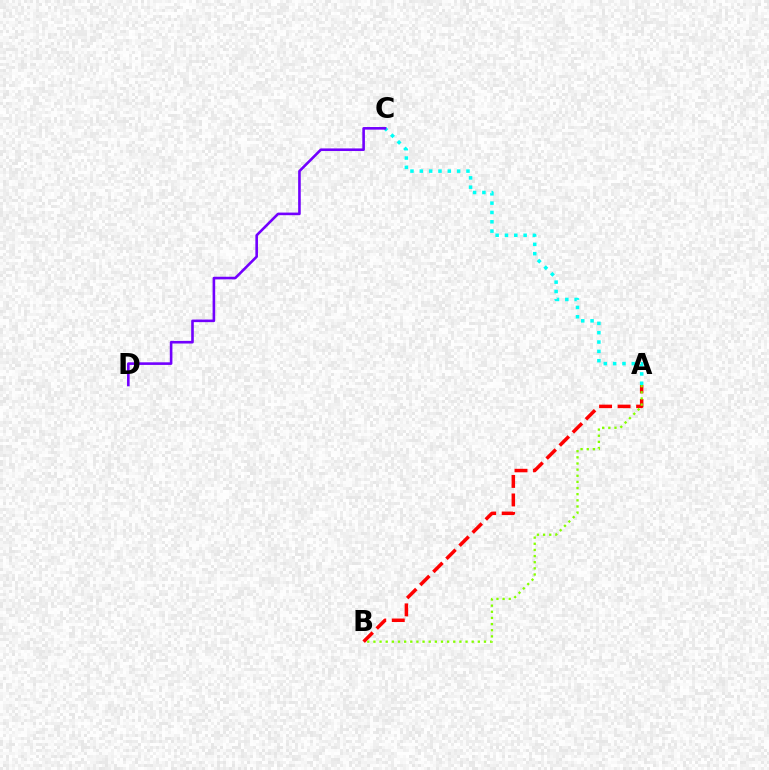{('A', 'B'): [{'color': '#ff0000', 'line_style': 'dashed', 'thickness': 2.52}, {'color': '#84ff00', 'line_style': 'dotted', 'thickness': 1.67}], ('A', 'C'): [{'color': '#00fff6', 'line_style': 'dotted', 'thickness': 2.54}], ('C', 'D'): [{'color': '#7200ff', 'line_style': 'solid', 'thickness': 1.88}]}